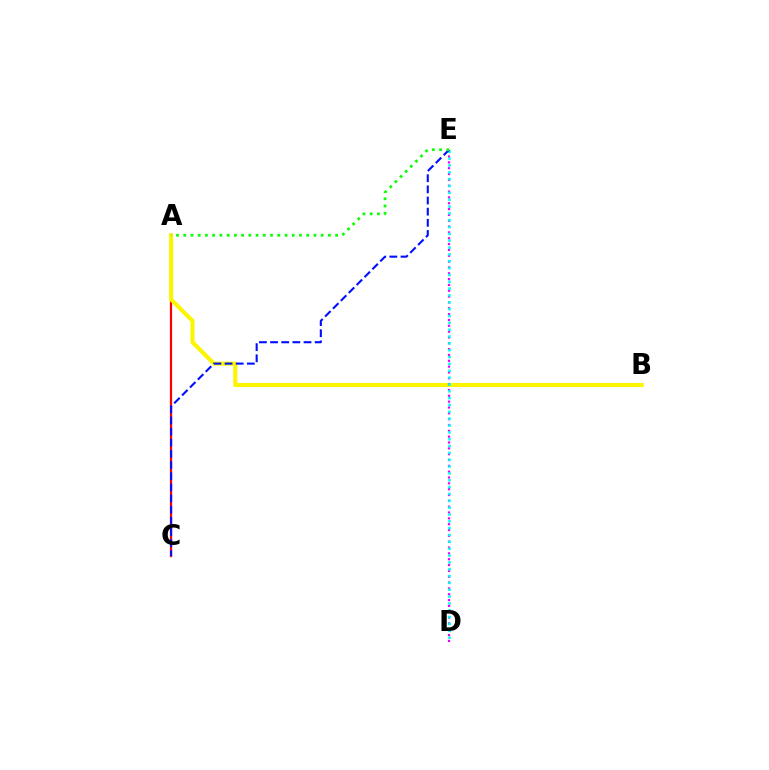{('A', 'C'): [{'color': '#ff0000', 'line_style': 'solid', 'thickness': 1.63}], ('A', 'B'): [{'color': '#fcf500', 'line_style': 'solid', 'thickness': 2.93}], ('D', 'E'): [{'color': '#ee00ff', 'line_style': 'dotted', 'thickness': 1.59}, {'color': '#00fff6', 'line_style': 'dotted', 'thickness': 1.86}], ('C', 'E'): [{'color': '#0010ff', 'line_style': 'dashed', 'thickness': 1.51}], ('A', 'E'): [{'color': '#08ff00', 'line_style': 'dotted', 'thickness': 1.97}]}